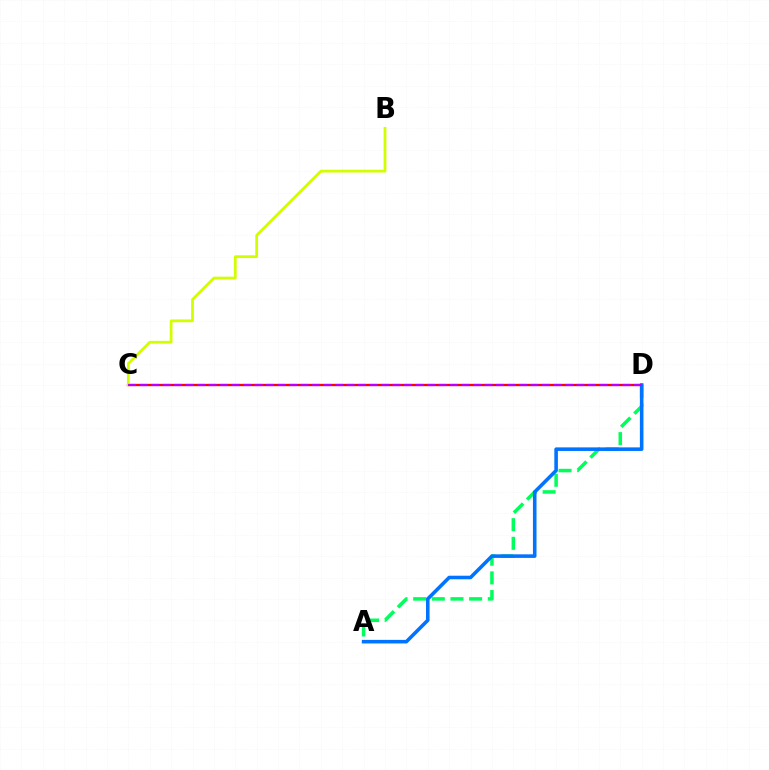{('C', 'D'): [{'color': '#ff0000', 'line_style': 'solid', 'thickness': 1.65}, {'color': '#b900ff', 'line_style': 'dashed', 'thickness': 1.56}], ('A', 'D'): [{'color': '#00ff5c', 'line_style': 'dashed', 'thickness': 2.53}, {'color': '#0074ff', 'line_style': 'solid', 'thickness': 2.58}], ('B', 'C'): [{'color': '#d1ff00', 'line_style': 'solid', 'thickness': 1.99}]}